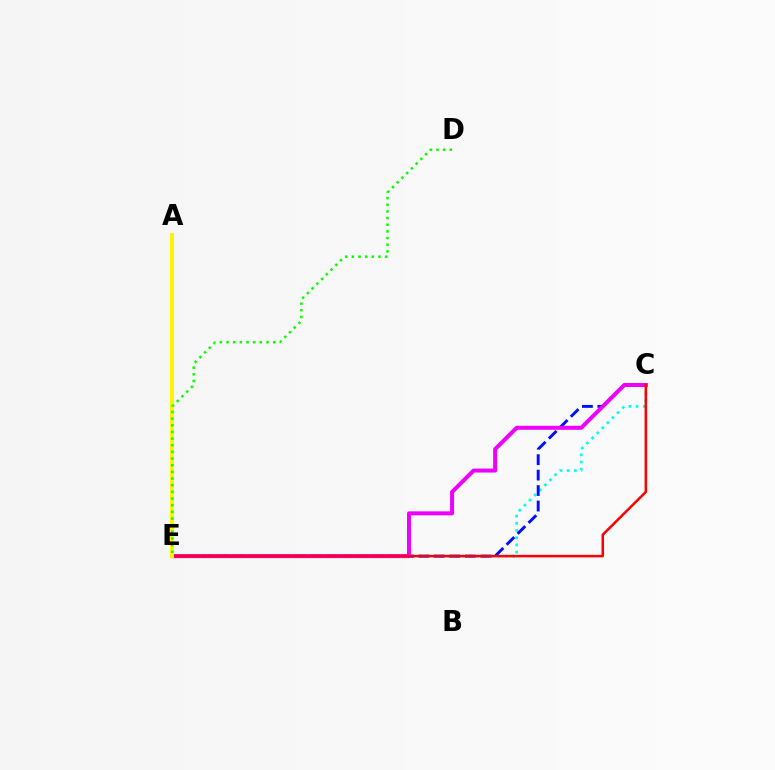{('C', 'E'): [{'color': '#00fff6', 'line_style': 'dotted', 'thickness': 1.95}, {'color': '#0010ff', 'line_style': 'dashed', 'thickness': 2.1}, {'color': '#ee00ff', 'line_style': 'solid', 'thickness': 2.88}, {'color': '#ff0000', 'line_style': 'solid', 'thickness': 1.83}], ('A', 'E'): [{'color': '#fcf500', 'line_style': 'solid', 'thickness': 2.85}], ('D', 'E'): [{'color': '#08ff00', 'line_style': 'dotted', 'thickness': 1.81}]}